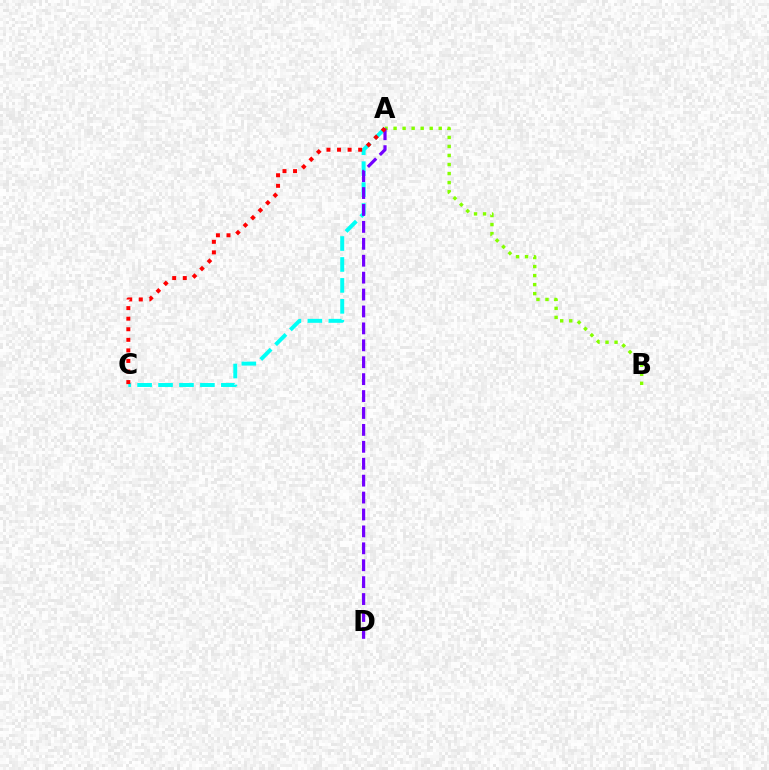{('A', 'B'): [{'color': '#84ff00', 'line_style': 'dotted', 'thickness': 2.45}], ('A', 'C'): [{'color': '#00fff6', 'line_style': 'dashed', 'thickness': 2.84}, {'color': '#ff0000', 'line_style': 'dotted', 'thickness': 2.87}], ('A', 'D'): [{'color': '#7200ff', 'line_style': 'dashed', 'thickness': 2.3}]}